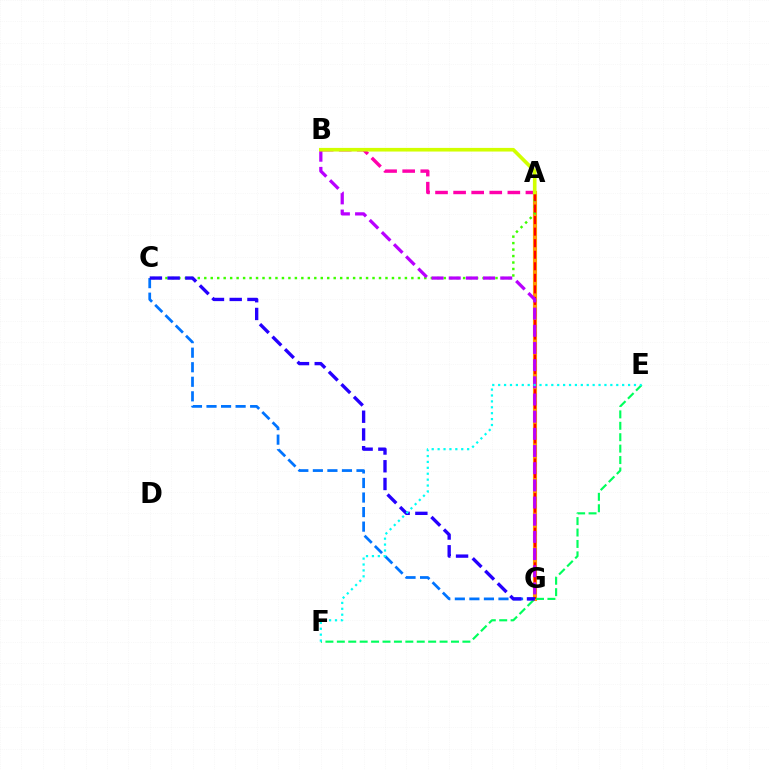{('A', 'G'): [{'color': '#ff9400', 'line_style': 'solid', 'thickness': 2.97}, {'color': '#ff0000', 'line_style': 'dashed', 'thickness': 1.57}], ('A', 'B'): [{'color': '#ff00ac', 'line_style': 'dashed', 'thickness': 2.46}, {'color': '#d1ff00', 'line_style': 'solid', 'thickness': 2.62}], ('A', 'C'): [{'color': '#3dff00', 'line_style': 'dotted', 'thickness': 1.76}], ('C', 'G'): [{'color': '#0074ff', 'line_style': 'dashed', 'thickness': 1.98}, {'color': '#2500ff', 'line_style': 'dashed', 'thickness': 2.41}], ('E', 'F'): [{'color': '#00ff5c', 'line_style': 'dashed', 'thickness': 1.55}, {'color': '#00fff6', 'line_style': 'dotted', 'thickness': 1.6}], ('B', 'G'): [{'color': '#b900ff', 'line_style': 'dashed', 'thickness': 2.33}]}